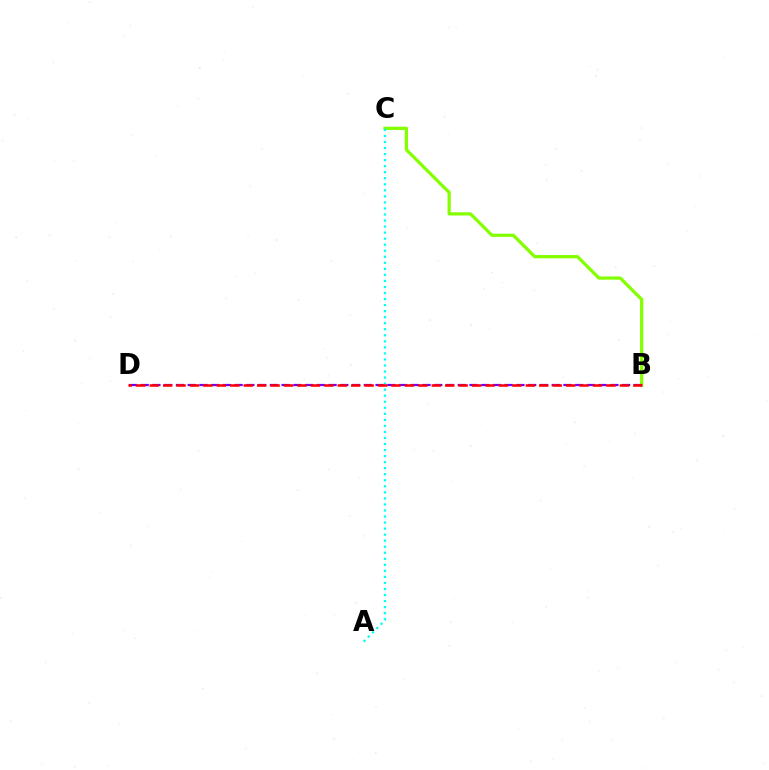{('B', 'C'): [{'color': '#84ff00', 'line_style': 'solid', 'thickness': 2.33}], ('A', 'C'): [{'color': '#00fff6', 'line_style': 'dotted', 'thickness': 1.64}], ('B', 'D'): [{'color': '#7200ff', 'line_style': 'dashed', 'thickness': 1.6}, {'color': '#ff0000', 'line_style': 'dashed', 'thickness': 1.82}]}